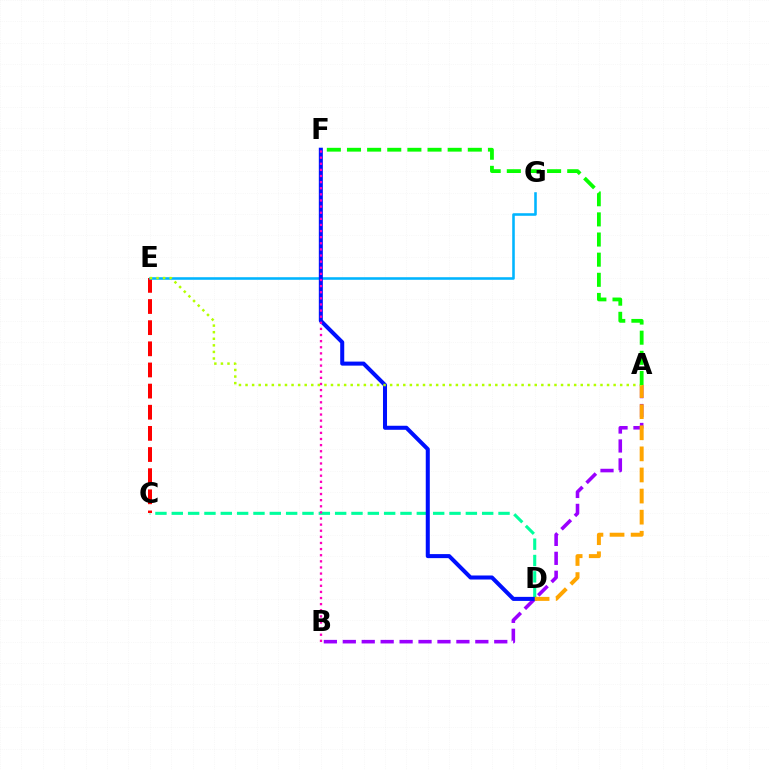{('C', 'D'): [{'color': '#00ff9d', 'line_style': 'dashed', 'thickness': 2.22}], ('C', 'E'): [{'color': '#ff0000', 'line_style': 'dashed', 'thickness': 2.87}], ('A', 'B'): [{'color': '#9b00ff', 'line_style': 'dashed', 'thickness': 2.57}], ('E', 'G'): [{'color': '#00b5ff', 'line_style': 'solid', 'thickness': 1.85}], ('D', 'F'): [{'color': '#0010ff', 'line_style': 'solid', 'thickness': 2.9}], ('A', 'D'): [{'color': '#ffa500', 'line_style': 'dashed', 'thickness': 2.87}], ('B', 'F'): [{'color': '#ff00bd', 'line_style': 'dotted', 'thickness': 1.66}], ('A', 'E'): [{'color': '#b3ff00', 'line_style': 'dotted', 'thickness': 1.79}], ('A', 'F'): [{'color': '#08ff00', 'line_style': 'dashed', 'thickness': 2.74}]}